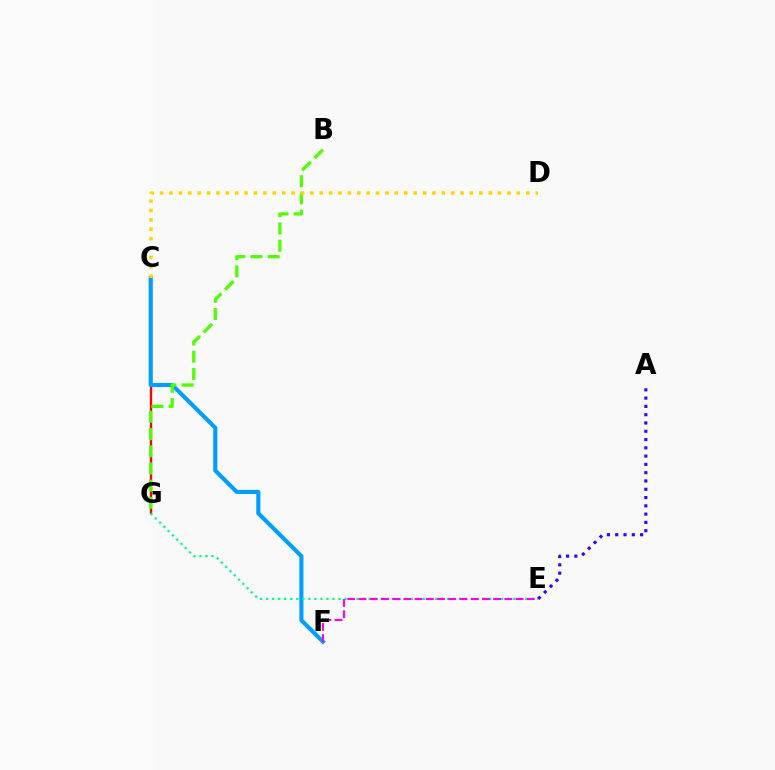{('C', 'G'): [{'color': '#ff0000', 'line_style': 'solid', 'thickness': 1.7}], ('C', 'F'): [{'color': '#009eff', 'line_style': 'solid', 'thickness': 2.95}], ('B', 'G'): [{'color': '#4fff00', 'line_style': 'dashed', 'thickness': 2.34}], ('C', 'D'): [{'color': '#ffd500', 'line_style': 'dotted', 'thickness': 2.55}], ('E', 'G'): [{'color': '#00ff86', 'line_style': 'dotted', 'thickness': 1.64}], ('E', 'F'): [{'color': '#ff00ed', 'line_style': 'dashed', 'thickness': 1.52}], ('A', 'E'): [{'color': '#3700ff', 'line_style': 'dotted', 'thickness': 2.25}]}